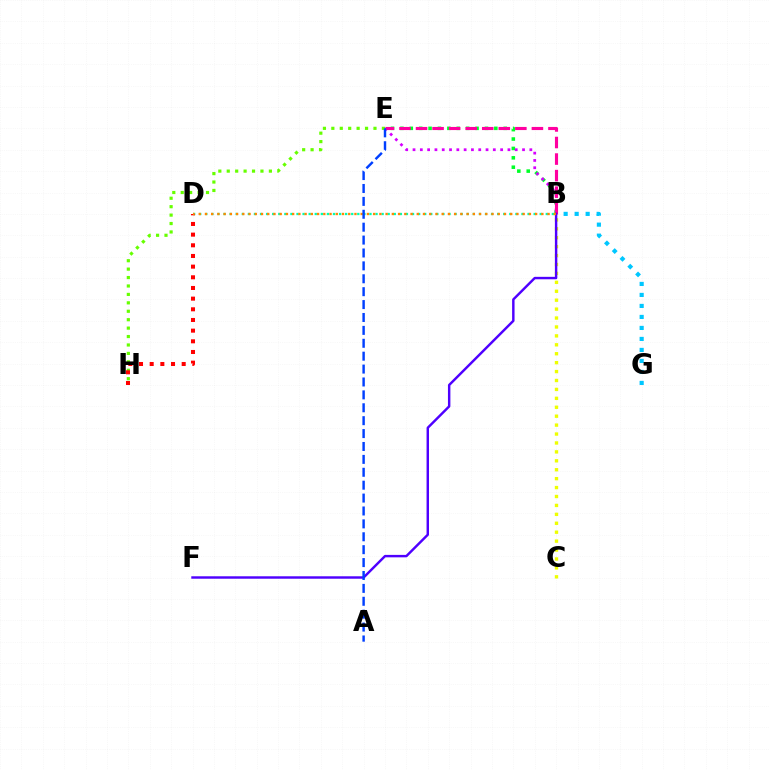{('B', 'G'): [{'color': '#00c7ff', 'line_style': 'dotted', 'thickness': 2.99}], ('B', 'E'): [{'color': '#00ff27', 'line_style': 'dotted', 'thickness': 2.55}, {'color': '#d600ff', 'line_style': 'dotted', 'thickness': 1.98}, {'color': '#ff00a0', 'line_style': 'dashed', 'thickness': 2.25}], ('B', 'C'): [{'color': '#eeff00', 'line_style': 'dotted', 'thickness': 2.42}], ('B', 'D'): [{'color': '#00ffaf', 'line_style': 'dotted', 'thickness': 1.65}, {'color': '#ff8800', 'line_style': 'dotted', 'thickness': 1.69}], ('E', 'H'): [{'color': '#66ff00', 'line_style': 'dotted', 'thickness': 2.29}], ('B', 'F'): [{'color': '#4f00ff', 'line_style': 'solid', 'thickness': 1.76}], ('D', 'H'): [{'color': '#ff0000', 'line_style': 'dotted', 'thickness': 2.9}], ('A', 'E'): [{'color': '#003fff', 'line_style': 'dashed', 'thickness': 1.75}]}